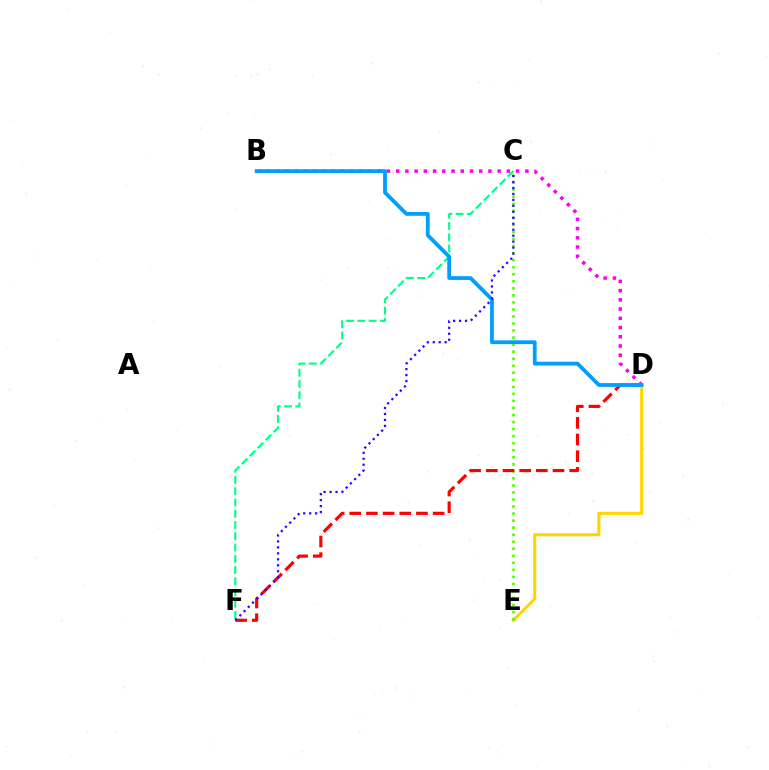{('D', 'E'): [{'color': '#ffd500', 'line_style': 'solid', 'thickness': 2.23}], ('C', 'F'): [{'color': '#00ff86', 'line_style': 'dashed', 'thickness': 1.53}, {'color': '#3700ff', 'line_style': 'dotted', 'thickness': 1.62}], ('C', 'E'): [{'color': '#4fff00', 'line_style': 'dotted', 'thickness': 1.91}], ('B', 'D'): [{'color': '#ff00ed', 'line_style': 'dotted', 'thickness': 2.51}, {'color': '#009eff', 'line_style': 'solid', 'thickness': 2.73}], ('D', 'F'): [{'color': '#ff0000', 'line_style': 'dashed', 'thickness': 2.27}]}